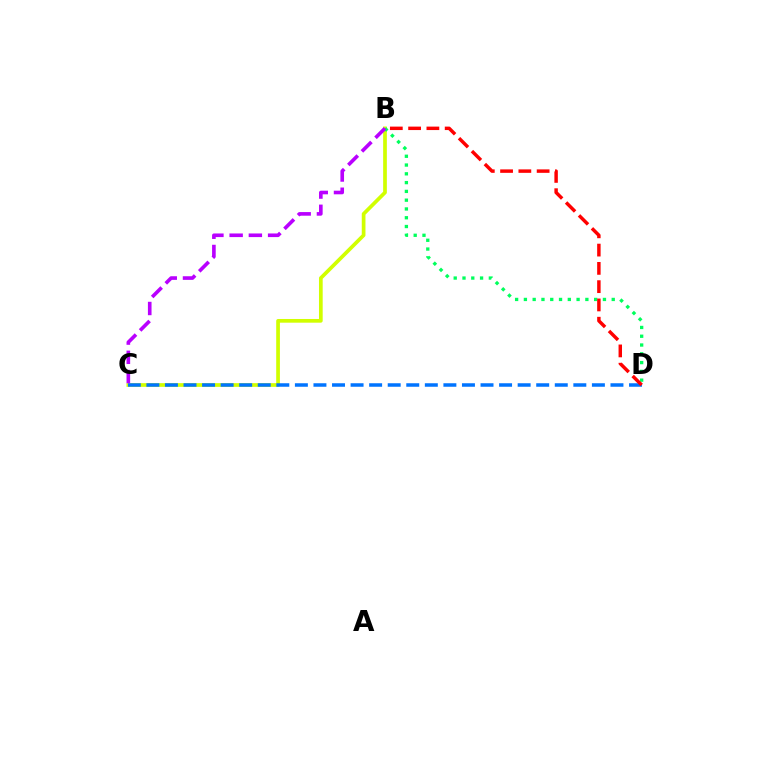{('B', 'C'): [{'color': '#d1ff00', 'line_style': 'solid', 'thickness': 2.67}, {'color': '#b900ff', 'line_style': 'dashed', 'thickness': 2.61}], ('B', 'D'): [{'color': '#00ff5c', 'line_style': 'dotted', 'thickness': 2.39}, {'color': '#ff0000', 'line_style': 'dashed', 'thickness': 2.48}], ('C', 'D'): [{'color': '#0074ff', 'line_style': 'dashed', 'thickness': 2.52}]}